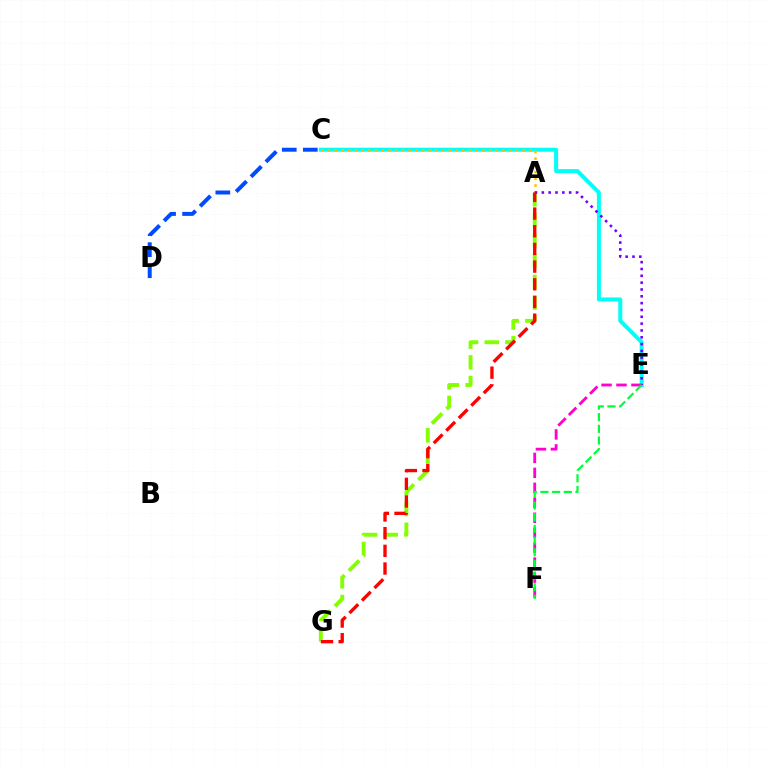{('A', 'G'): [{'color': '#84ff00', 'line_style': 'dashed', 'thickness': 2.81}, {'color': '#ff0000', 'line_style': 'dashed', 'thickness': 2.4}], ('C', 'E'): [{'color': '#00fff6', 'line_style': 'solid', 'thickness': 2.88}], ('A', 'C'): [{'color': '#ffbd00', 'line_style': 'dotted', 'thickness': 1.82}], ('C', 'D'): [{'color': '#004bff', 'line_style': 'dashed', 'thickness': 2.86}], ('A', 'E'): [{'color': '#7200ff', 'line_style': 'dotted', 'thickness': 1.86}], ('E', 'F'): [{'color': '#ff00cf', 'line_style': 'dashed', 'thickness': 2.03}, {'color': '#00ff39', 'line_style': 'dashed', 'thickness': 1.59}]}